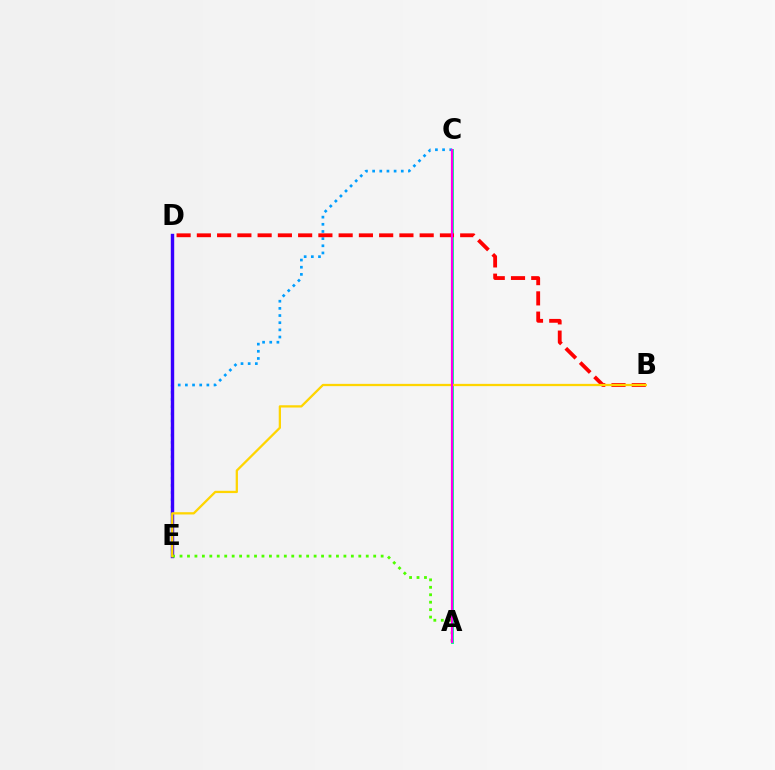{('C', 'E'): [{'color': '#009eff', 'line_style': 'dotted', 'thickness': 1.95}], ('D', 'E'): [{'color': '#3700ff', 'line_style': 'solid', 'thickness': 2.45}], ('A', 'E'): [{'color': '#4fff00', 'line_style': 'dotted', 'thickness': 2.02}], ('A', 'C'): [{'color': '#00ff86', 'line_style': 'solid', 'thickness': 2.08}, {'color': '#ff00ed', 'line_style': 'solid', 'thickness': 1.56}], ('B', 'D'): [{'color': '#ff0000', 'line_style': 'dashed', 'thickness': 2.75}], ('B', 'E'): [{'color': '#ffd500', 'line_style': 'solid', 'thickness': 1.64}]}